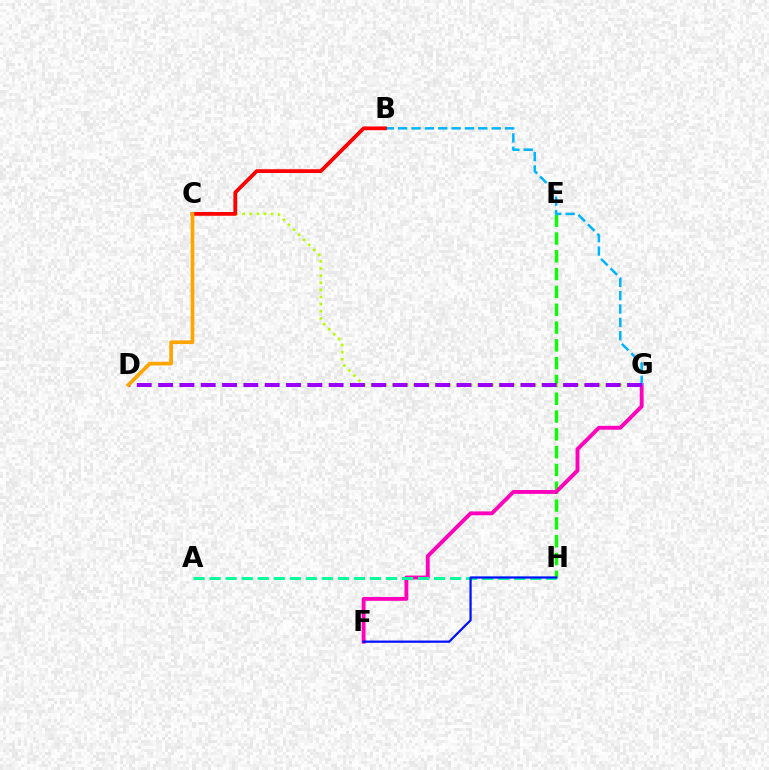{('E', 'H'): [{'color': '#08ff00', 'line_style': 'dashed', 'thickness': 2.42}], ('F', 'G'): [{'color': '#ff00bd', 'line_style': 'solid', 'thickness': 2.78}], ('B', 'G'): [{'color': '#00b5ff', 'line_style': 'dashed', 'thickness': 1.82}], ('C', 'G'): [{'color': '#b3ff00', 'line_style': 'dotted', 'thickness': 1.93}], ('A', 'H'): [{'color': '#00ff9d', 'line_style': 'dashed', 'thickness': 2.18}], ('D', 'G'): [{'color': '#9b00ff', 'line_style': 'dashed', 'thickness': 2.9}], ('B', 'C'): [{'color': '#ff0000', 'line_style': 'solid', 'thickness': 2.71}], ('C', 'D'): [{'color': '#ffa500', 'line_style': 'solid', 'thickness': 2.66}], ('F', 'H'): [{'color': '#0010ff', 'line_style': 'solid', 'thickness': 1.62}]}